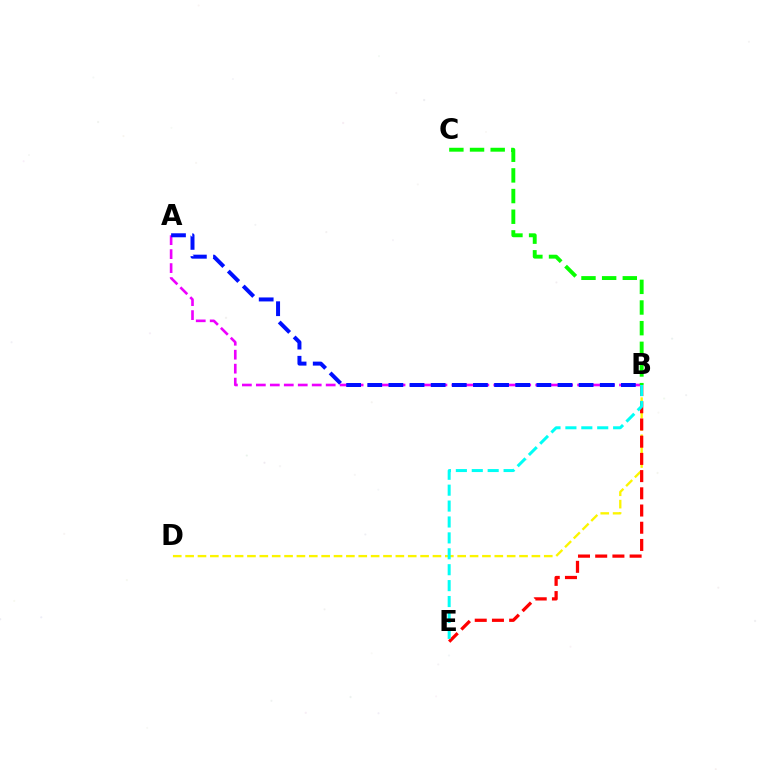{('B', 'D'): [{'color': '#fcf500', 'line_style': 'dashed', 'thickness': 1.68}], ('B', 'E'): [{'color': '#ff0000', 'line_style': 'dashed', 'thickness': 2.34}, {'color': '#00fff6', 'line_style': 'dashed', 'thickness': 2.16}], ('A', 'B'): [{'color': '#ee00ff', 'line_style': 'dashed', 'thickness': 1.9}, {'color': '#0010ff', 'line_style': 'dashed', 'thickness': 2.87}], ('B', 'C'): [{'color': '#08ff00', 'line_style': 'dashed', 'thickness': 2.81}]}